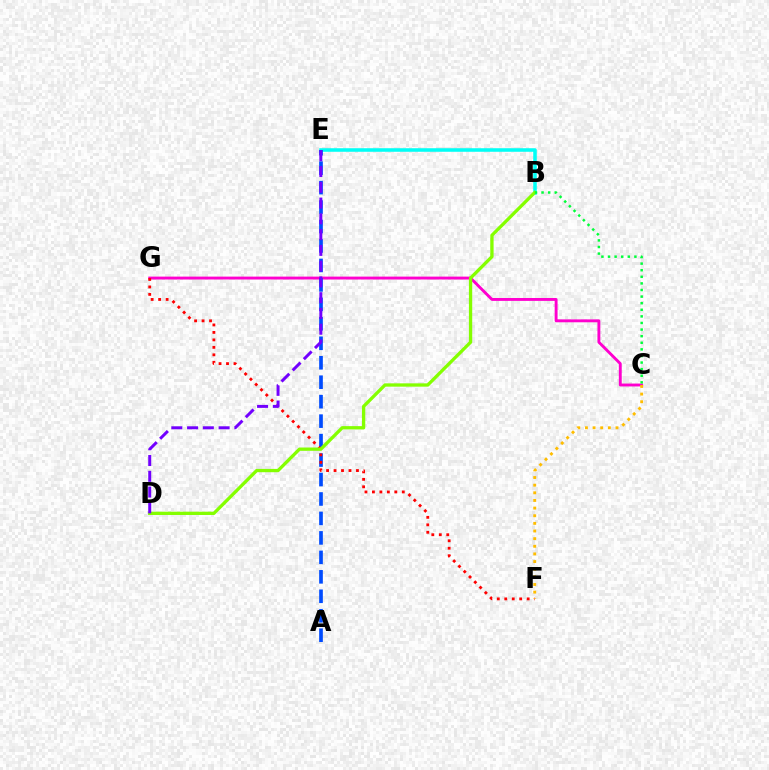{('B', 'E'): [{'color': '#00fff6', 'line_style': 'solid', 'thickness': 2.55}], ('C', 'G'): [{'color': '#ff00cf', 'line_style': 'solid', 'thickness': 2.08}], ('A', 'E'): [{'color': '#004bff', 'line_style': 'dashed', 'thickness': 2.64}], ('F', 'G'): [{'color': '#ff0000', 'line_style': 'dotted', 'thickness': 2.03}], ('B', 'D'): [{'color': '#84ff00', 'line_style': 'solid', 'thickness': 2.38}], ('B', 'C'): [{'color': '#00ff39', 'line_style': 'dotted', 'thickness': 1.79}], ('C', 'F'): [{'color': '#ffbd00', 'line_style': 'dotted', 'thickness': 2.08}], ('D', 'E'): [{'color': '#7200ff', 'line_style': 'dashed', 'thickness': 2.14}]}